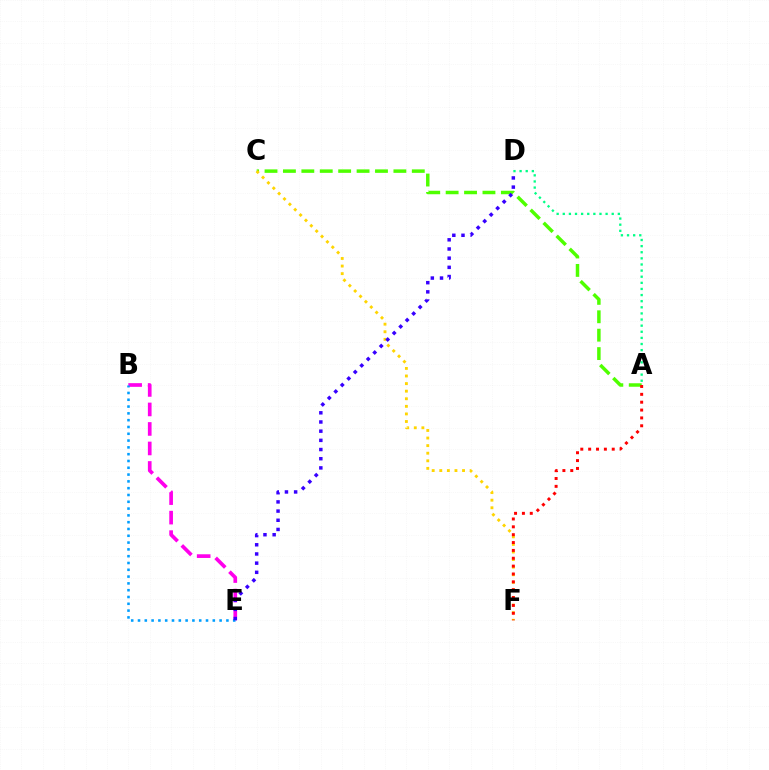{('A', 'D'): [{'color': '#00ff86', 'line_style': 'dotted', 'thickness': 1.66}], ('A', 'C'): [{'color': '#4fff00', 'line_style': 'dashed', 'thickness': 2.5}], ('B', 'E'): [{'color': '#ff00ed', 'line_style': 'dashed', 'thickness': 2.65}, {'color': '#009eff', 'line_style': 'dotted', 'thickness': 1.85}], ('C', 'F'): [{'color': '#ffd500', 'line_style': 'dotted', 'thickness': 2.06}], ('A', 'F'): [{'color': '#ff0000', 'line_style': 'dotted', 'thickness': 2.14}], ('D', 'E'): [{'color': '#3700ff', 'line_style': 'dotted', 'thickness': 2.49}]}